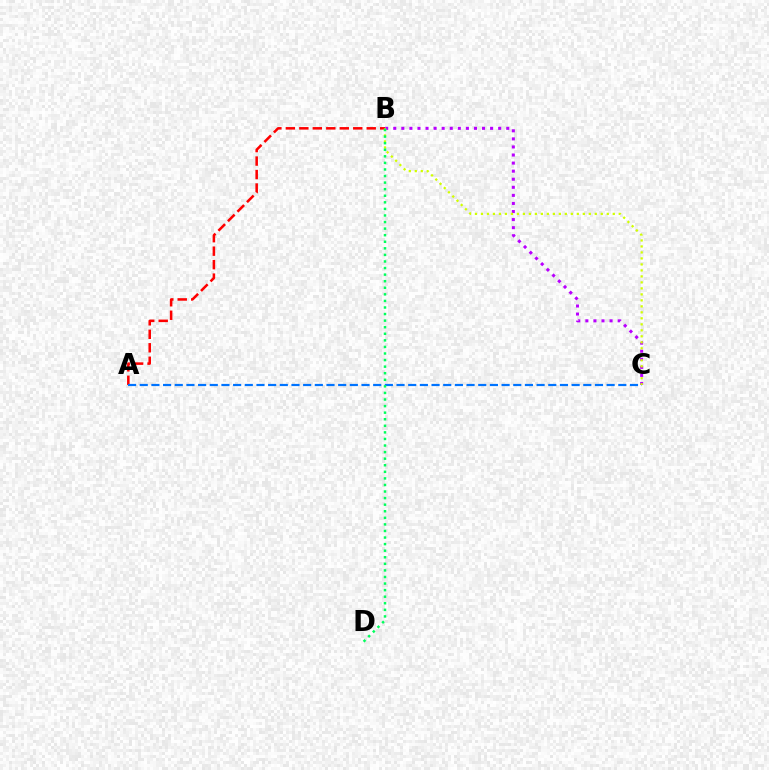{('B', 'C'): [{'color': '#b900ff', 'line_style': 'dotted', 'thickness': 2.19}, {'color': '#d1ff00', 'line_style': 'dotted', 'thickness': 1.63}], ('A', 'B'): [{'color': '#ff0000', 'line_style': 'dashed', 'thickness': 1.83}], ('A', 'C'): [{'color': '#0074ff', 'line_style': 'dashed', 'thickness': 1.59}], ('B', 'D'): [{'color': '#00ff5c', 'line_style': 'dotted', 'thickness': 1.79}]}